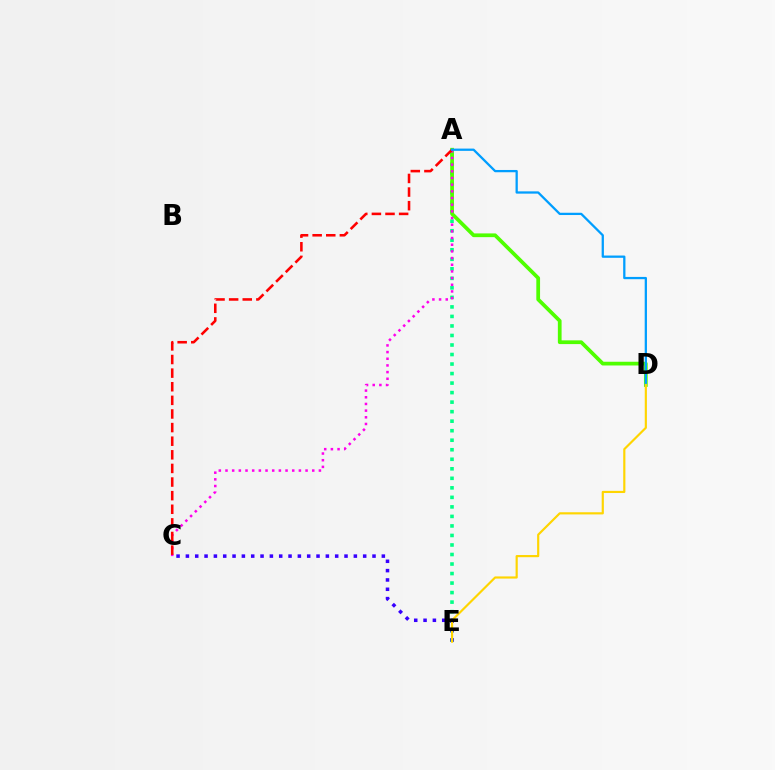{('A', 'E'): [{'color': '#00ff86', 'line_style': 'dotted', 'thickness': 2.59}], ('A', 'D'): [{'color': '#4fff00', 'line_style': 'solid', 'thickness': 2.69}, {'color': '#009eff', 'line_style': 'solid', 'thickness': 1.64}], ('C', 'E'): [{'color': '#3700ff', 'line_style': 'dotted', 'thickness': 2.54}], ('A', 'C'): [{'color': '#ff00ed', 'line_style': 'dotted', 'thickness': 1.81}, {'color': '#ff0000', 'line_style': 'dashed', 'thickness': 1.85}], ('D', 'E'): [{'color': '#ffd500', 'line_style': 'solid', 'thickness': 1.56}]}